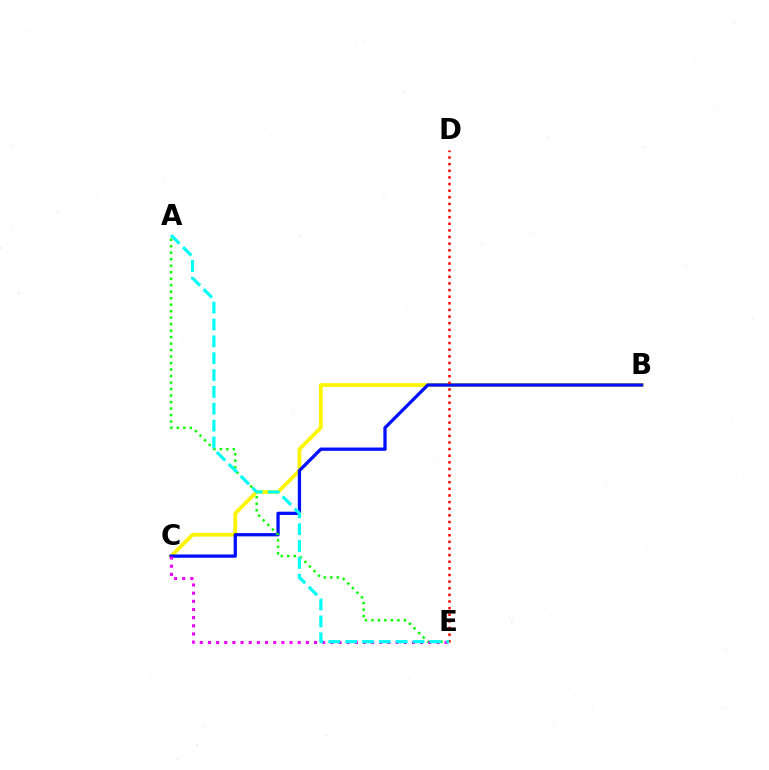{('B', 'C'): [{'color': '#fcf500', 'line_style': 'solid', 'thickness': 2.72}, {'color': '#0010ff', 'line_style': 'solid', 'thickness': 2.36}], ('A', 'E'): [{'color': '#08ff00', 'line_style': 'dotted', 'thickness': 1.76}, {'color': '#00fff6', 'line_style': 'dashed', 'thickness': 2.29}], ('D', 'E'): [{'color': '#ff0000', 'line_style': 'dotted', 'thickness': 1.8}], ('C', 'E'): [{'color': '#ee00ff', 'line_style': 'dotted', 'thickness': 2.22}]}